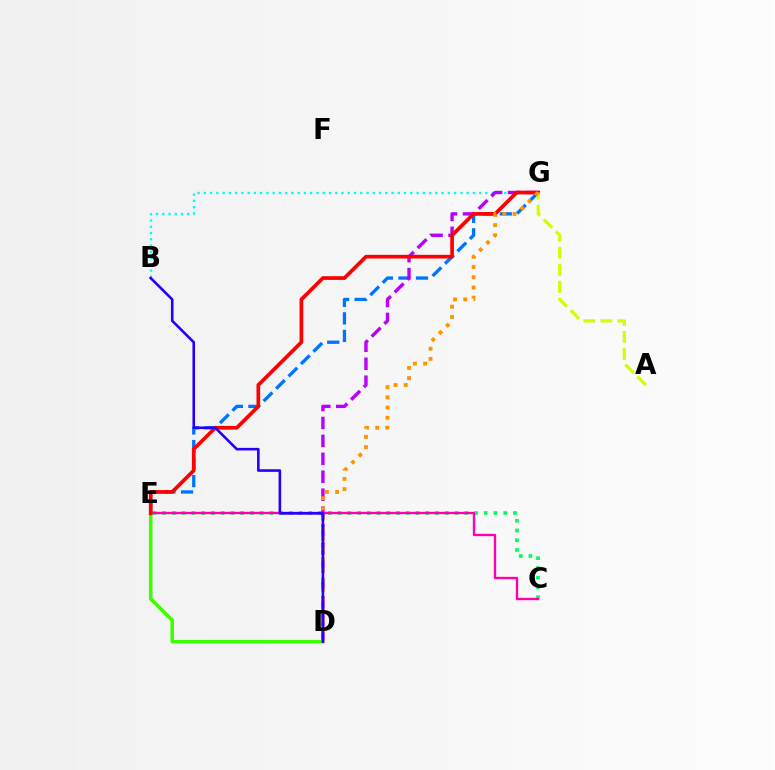{('C', 'E'): [{'color': '#00ff5c', 'line_style': 'dotted', 'thickness': 2.65}, {'color': '#ff00ac', 'line_style': 'solid', 'thickness': 1.71}], ('B', 'G'): [{'color': '#00fff6', 'line_style': 'dotted', 'thickness': 1.7}], ('D', 'E'): [{'color': '#3dff00', 'line_style': 'solid', 'thickness': 2.56}], ('E', 'G'): [{'color': '#0074ff', 'line_style': 'dashed', 'thickness': 2.38}, {'color': '#ff0000', 'line_style': 'solid', 'thickness': 2.66}], ('D', 'G'): [{'color': '#b900ff', 'line_style': 'dashed', 'thickness': 2.44}, {'color': '#ff9400', 'line_style': 'dotted', 'thickness': 2.77}], ('A', 'G'): [{'color': '#d1ff00', 'line_style': 'dashed', 'thickness': 2.31}], ('B', 'D'): [{'color': '#2500ff', 'line_style': 'solid', 'thickness': 1.88}]}